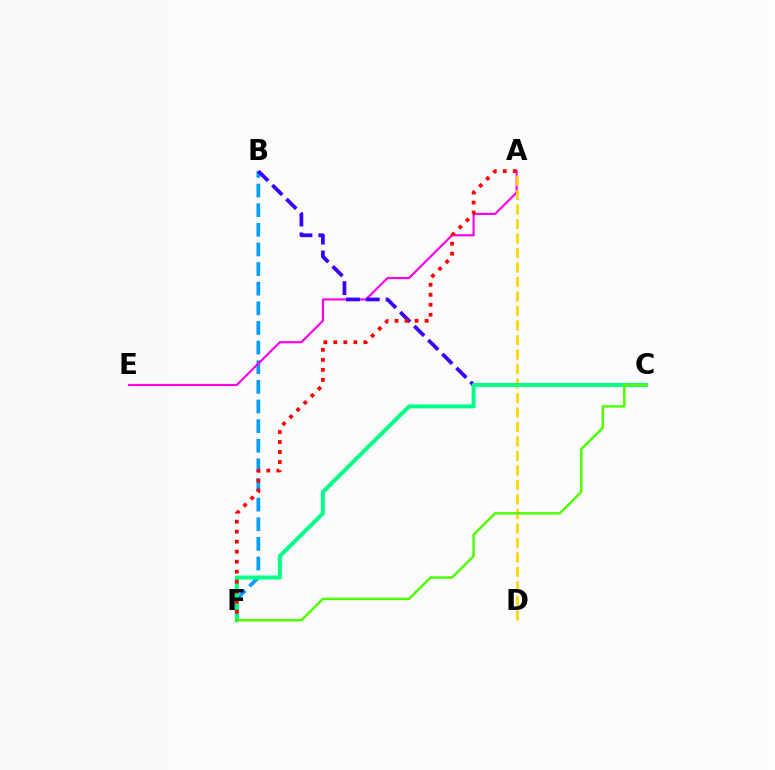{('B', 'F'): [{'color': '#009eff', 'line_style': 'dashed', 'thickness': 2.67}], ('A', 'E'): [{'color': '#ff00ed', 'line_style': 'solid', 'thickness': 1.55}], ('B', 'C'): [{'color': '#3700ff', 'line_style': 'dashed', 'thickness': 2.69}], ('A', 'D'): [{'color': '#ffd500', 'line_style': 'dashed', 'thickness': 1.97}], ('C', 'F'): [{'color': '#00ff86', 'line_style': 'solid', 'thickness': 2.87}, {'color': '#4fff00', 'line_style': 'solid', 'thickness': 1.78}], ('A', 'F'): [{'color': '#ff0000', 'line_style': 'dotted', 'thickness': 2.72}]}